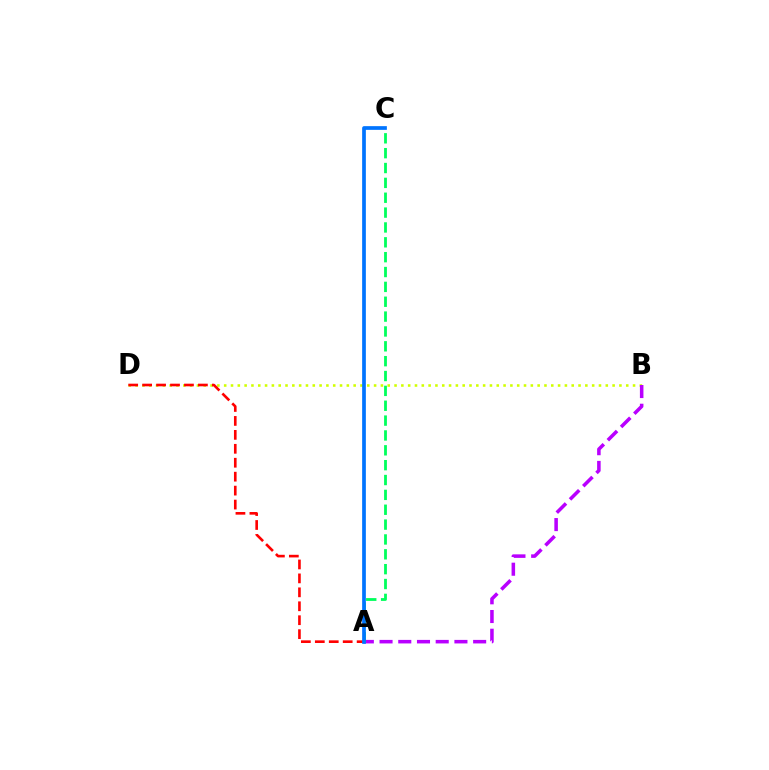{('B', 'D'): [{'color': '#d1ff00', 'line_style': 'dotted', 'thickness': 1.85}], ('A', 'B'): [{'color': '#b900ff', 'line_style': 'dashed', 'thickness': 2.54}], ('A', 'D'): [{'color': '#ff0000', 'line_style': 'dashed', 'thickness': 1.89}], ('A', 'C'): [{'color': '#00ff5c', 'line_style': 'dashed', 'thickness': 2.02}, {'color': '#0074ff', 'line_style': 'solid', 'thickness': 2.67}]}